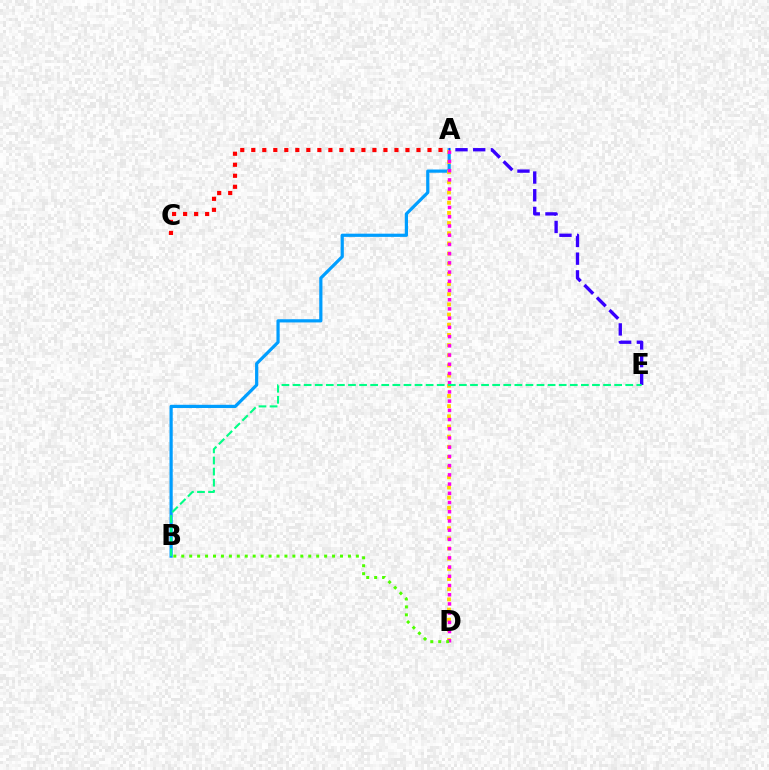{('A', 'B'): [{'color': '#009eff', 'line_style': 'solid', 'thickness': 2.31}], ('A', 'D'): [{'color': '#ffd500', 'line_style': 'dotted', 'thickness': 2.76}, {'color': '#ff00ed', 'line_style': 'dotted', 'thickness': 2.5}], ('A', 'E'): [{'color': '#3700ff', 'line_style': 'dashed', 'thickness': 2.4}], ('A', 'C'): [{'color': '#ff0000', 'line_style': 'dotted', 'thickness': 2.99}], ('B', 'E'): [{'color': '#00ff86', 'line_style': 'dashed', 'thickness': 1.51}], ('B', 'D'): [{'color': '#4fff00', 'line_style': 'dotted', 'thickness': 2.16}]}